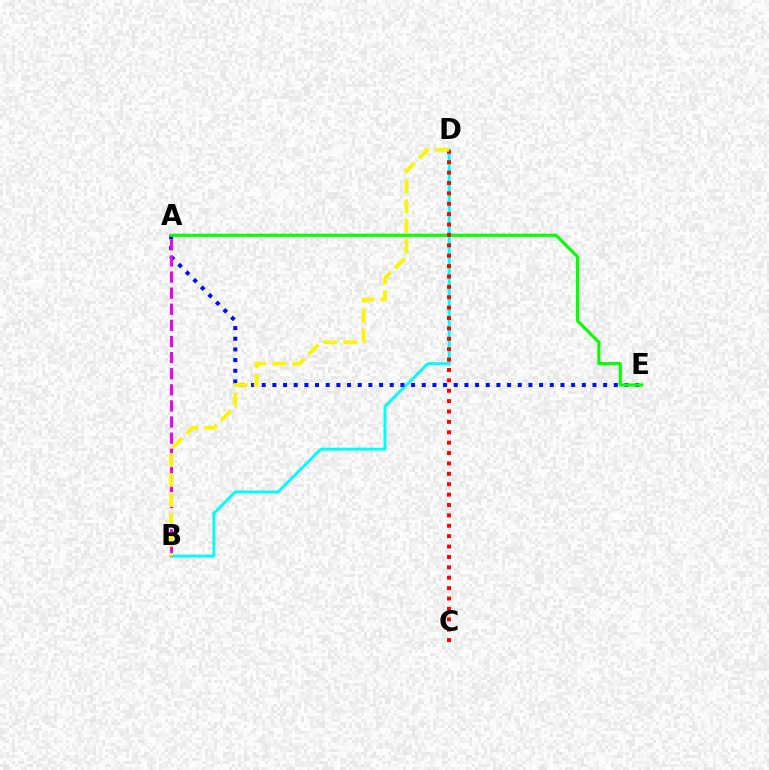{('B', 'D'): [{'color': '#00fff6', 'line_style': 'solid', 'thickness': 2.1}, {'color': '#fcf500', 'line_style': 'dashed', 'thickness': 2.71}], ('A', 'E'): [{'color': '#0010ff', 'line_style': 'dotted', 'thickness': 2.9}, {'color': '#08ff00', 'line_style': 'solid', 'thickness': 2.27}], ('A', 'B'): [{'color': '#ee00ff', 'line_style': 'dashed', 'thickness': 2.19}], ('C', 'D'): [{'color': '#ff0000', 'line_style': 'dotted', 'thickness': 2.82}]}